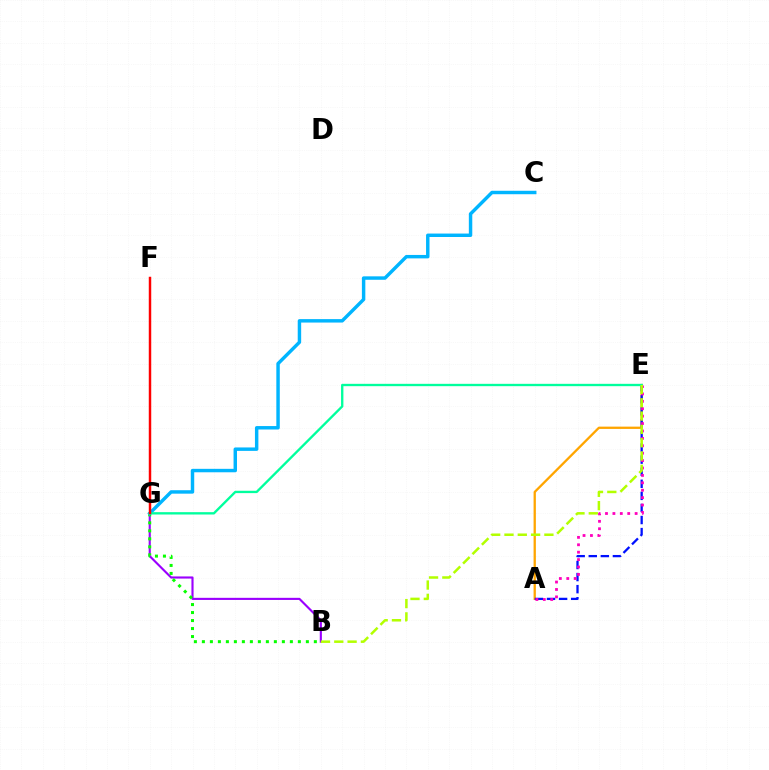{('B', 'G'): [{'color': '#9b00ff', 'line_style': 'solid', 'thickness': 1.53}, {'color': '#08ff00', 'line_style': 'dotted', 'thickness': 2.17}], ('A', 'E'): [{'color': '#ffa500', 'line_style': 'solid', 'thickness': 1.65}, {'color': '#0010ff', 'line_style': 'dashed', 'thickness': 1.64}, {'color': '#ff00bd', 'line_style': 'dotted', 'thickness': 2.01}], ('C', 'G'): [{'color': '#00b5ff', 'line_style': 'solid', 'thickness': 2.48}], ('E', 'G'): [{'color': '#00ff9d', 'line_style': 'solid', 'thickness': 1.69}], ('B', 'E'): [{'color': '#b3ff00', 'line_style': 'dashed', 'thickness': 1.81}], ('F', 'G'): [{'color': '#ff0000', 'line_style': 'solid', 'thickness': 1.77}]}